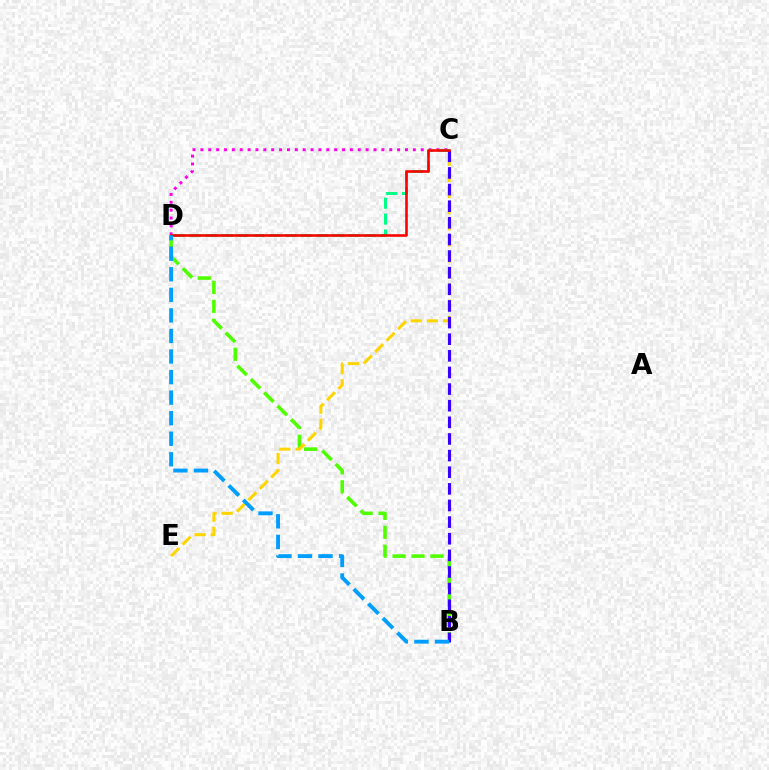{('B', 'D'): [{'color': '#4fff00', 'line_style': 'dashed', 'thickness': 2.57}, {'color': '#009eff', 'line_style': 'dashed', 'thickness': 2.79}], ('C', 'E'): [{'color': '#ffd500', 'line_style': 'dashed', 'thickness': 2.19}], ('C', 'D'): [{'color': '#ff00ed', 'line_style': 'dotted', 'thickness': 2.14}, {'color': '#00ff86', 'line_style': 'dashed', 'thickness': 2.16}, {'color': '#ff0000', 'line_style': 'solid', 'thickness': 1.87}], ('B', 'C'): [{'color': '#3700ff', 'line_style': 'dashed', 'thickness': 2.26}]}